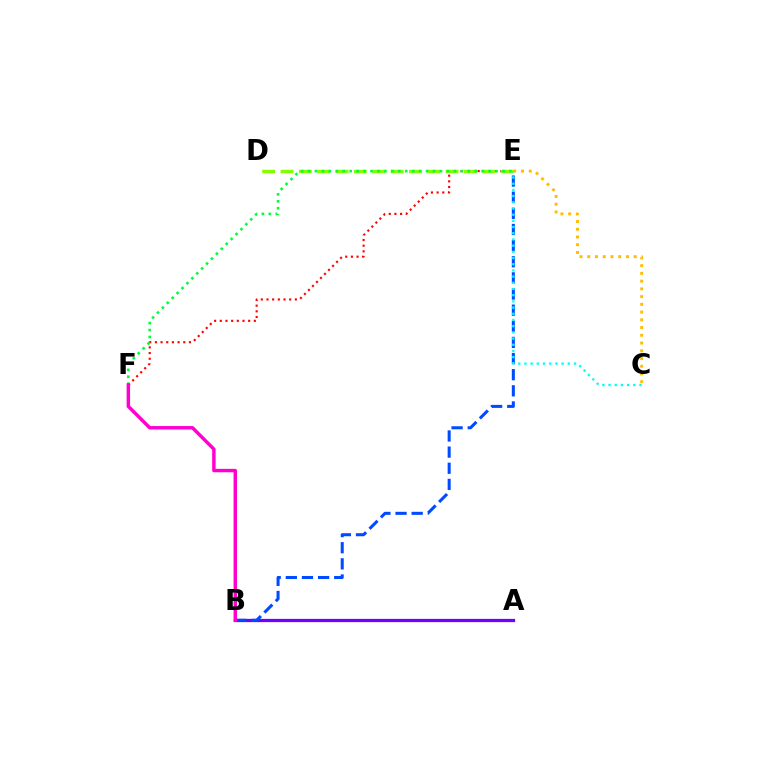{('E', 'F'): [{'color': '#ff0000', 'line_style': 'dotted', 'thickness': 1.54}, {'color': '#00ff39', 'line_style': 'dotted', 'thickness': 1.89}], ('D', 'E'): [{'color': '#84ff00', 'line_style': 'dashed', 'thickness': 2.49}], ('A', 'B'): [{'color': '#7200ff', 'line_style': 'solid', 'thickness': 2.34}], ('B', 'E'): [{'color': '#004bff', 'line_style': 'dashed', 'thickness': 2.19}], ('C', 'E'): [{'color': '#ffbd00', 'line_style': 'dotted', 'thickness': 2.1}, {'color': '#00fff6', 'line_style': 'dotted', 'thickness': 1.68}], ('B', 'F'): [{'color': '#ff00cf', 'line_style': 'solid', 'thickness': 2.48}]}